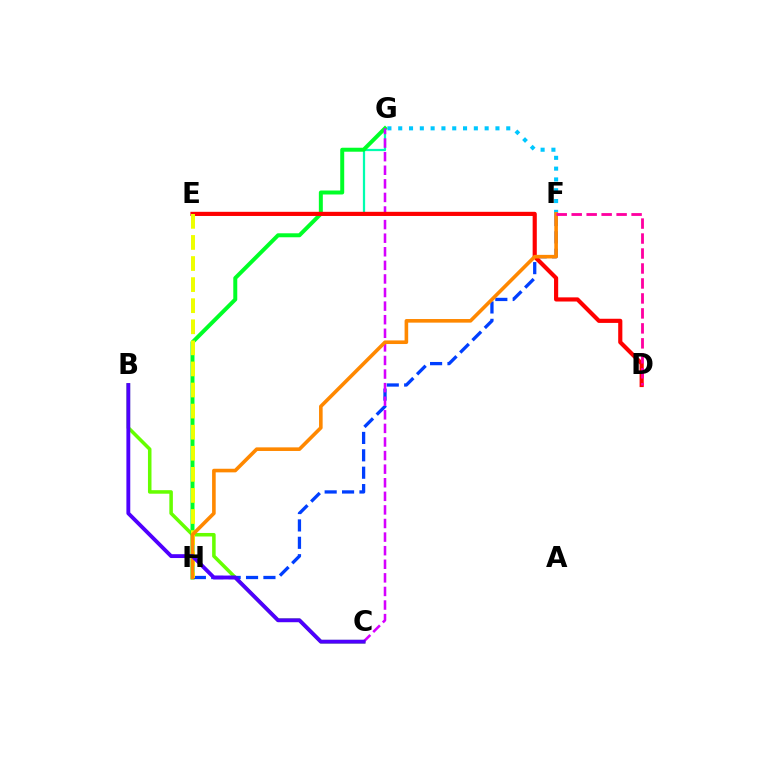{('E', 'G'): [{'color': '#00ffaf', 'line_style': 'solid', 'thickness': 1.61}], ('B', 'C'): [{'color': '#66ff00', 'line_style': 'solid', 'thickness': 2.54}, {'color': '#4f00ff', 'line_style': 'solid', 'thickness': 2.78}], ('G', 'H'): [{'color': '#00ff27', 'line_style': 'solid', 'thickness': 2.86}], ('F', 'G'): [{'color': '#00c7ff', 'line_style': 'dotted', 'thickness': 2.94}], ('F', 'H'): [{'color': '#003fff', 'line_style': 'dashed', 'thickness': 2.36}, {'color': '#ff8800', 'line_style': 'solid', 'thickness': 2.6}], ('C', 'G'): [{'color': '#d600ff', 'line_style': 'dashed', 'thickness': 1.85}], ('D', 'E'): [{'color': '#ff0000', 'line_style': 'solid', 'thickness': 2.99}], ('E', 'H'): [{'color': '#eeff00', 'line_style': 'dashed', 'thickness': 2.86}], ('D', 'F'): [{'color': '#ff00a0', 'line_style': 'dashed', 'thickness': 2.03}]}